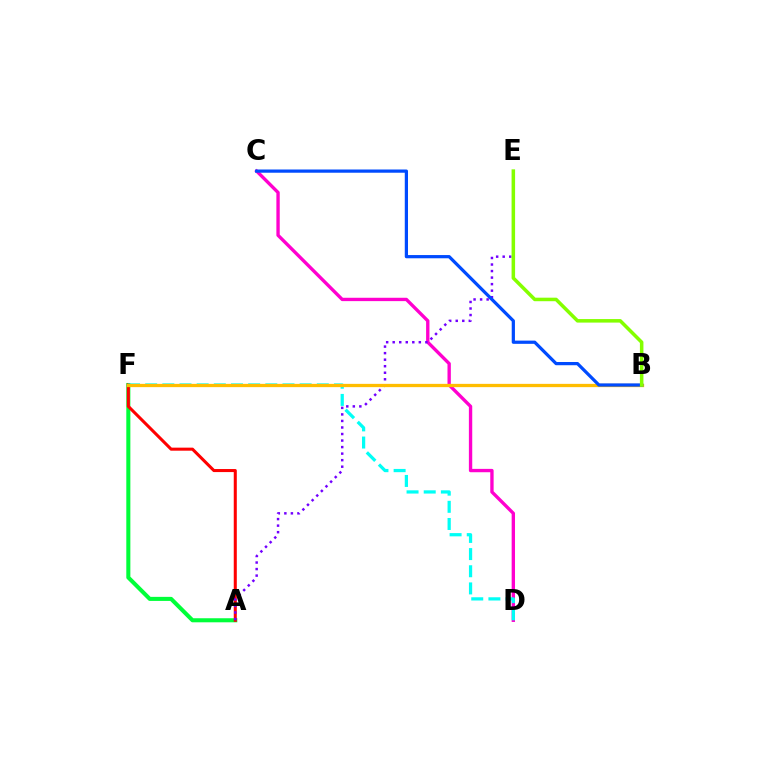{('A', 'F'): [{'color': '#00ff39', 'line_style': 'solid', 'thickness': 2.92}, {'color': '#ff0000', 'line_style': 'solid', 'thickness': 2.19}], ('C', 'D'): [{'color': '#ff00cf', 'line_style': 'solid', 'thickness': 2.41}], ('A', 'E'): [{'color': '#7200ff', 'line_style': 'dotted', 'thickness': 1.78}], ('D', 'F'): [{'color': '#00fff6', 'line_style': 'dashed', 'thickness': 2.33}], ('B', 'F'): [{'color': '#ffbd00', 'line_style': 'solid', 'thickness': 2.36}], ('B', 'C'): [{'color': '#004bff', 'line_style': 'solid', 'thickness': 2.32}], ('B', 'E'): [{'color': '#84ff00', 'line_style': 'solid', 'thickness': 2.54}]}